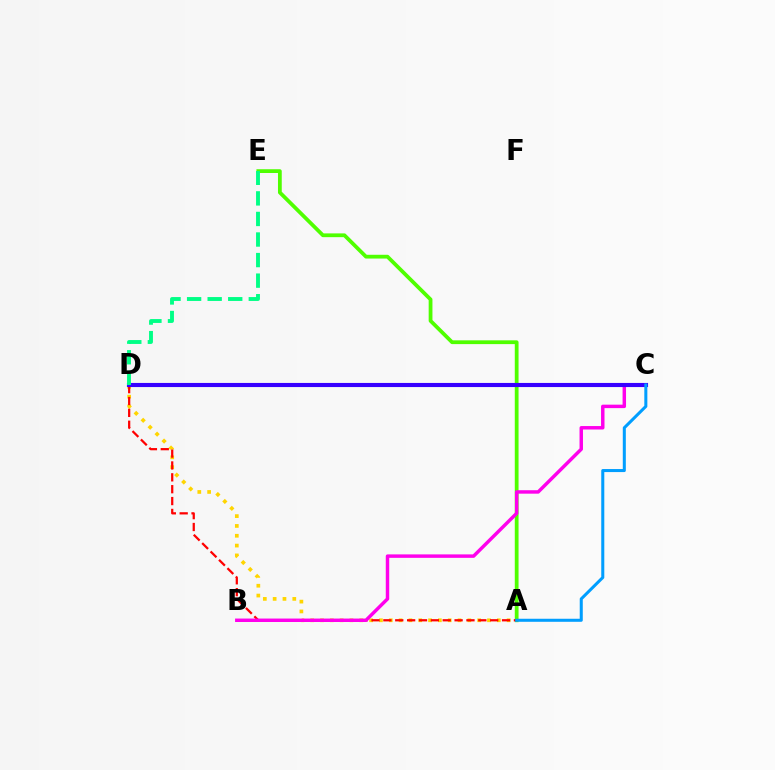{('A', 'E'): [{'color': '#4fff00', 'line_style': 'solid', 'thickness': 2.72}], ('A', 'D'): [{'color': '#ffd500', 'line_style': 'dotted', 'thickness': 2.67}, {'color': '#ff0000', 'line_style': 'dashed', 'thickness': 1.61}], ('B', 'C'): [{'color': '#ff00ed', 'line_style': 'solid', 'thickness': 2.49}], ('C', 'D'): [{'color': '#3700ff', 'line_style': 'solid', 'thickness': 2.97}], ('D', 'E'): [{'color': '#00ff86', 'line_style': 'dashed', 'thickness': 2.79}], ('A', 'C'): [{'color': '#009eff', 'line_style': 'solid', 'thickness': 2.19}]}